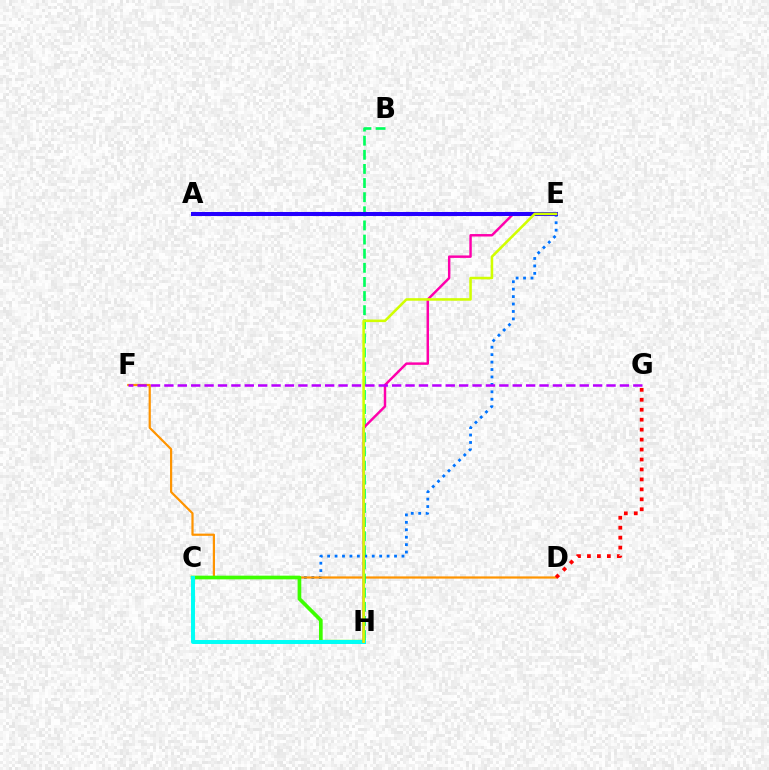{('C', 'E'): [{'color': '#0074ff', 'line_style': 'dotted', 'thickness': 2.02}], ('D', 'F'): [{'color': '#ff9400', 'line_style': 'solid', 'thickness': 1.59}], ('B', 'H'): [{'color': '#00ff5c', 'line_style': 'dashed', 'thickness': 1.92}], ('C', 'H'): [{'color': '#3dff00', 'line_style': 'solid', 'thickness': 2.65}, {'color': '#00fff6', 'line_style': 'solid', 'thickness': 2.86}], ('E', 'H'): [{'color': '#ff00ac', 'line_style': 'solid', 'thickness': 1.77}, {'color': '#d1ff00', 'line_style': 'solid', 'thickness': 1.84}], ('A', 'E'): [{'color': '#2500ff', 'line_style': 'solid', 'thickness': 2.92}], ('D', 'G'): [{'color': '#ff0000', 'line_style': 'dotted', 'thickness': 2.7}], ('F', 'G'): [{'color': '#b900ff', 'line_style': 'dashed', 'thickness': 1.82}]}